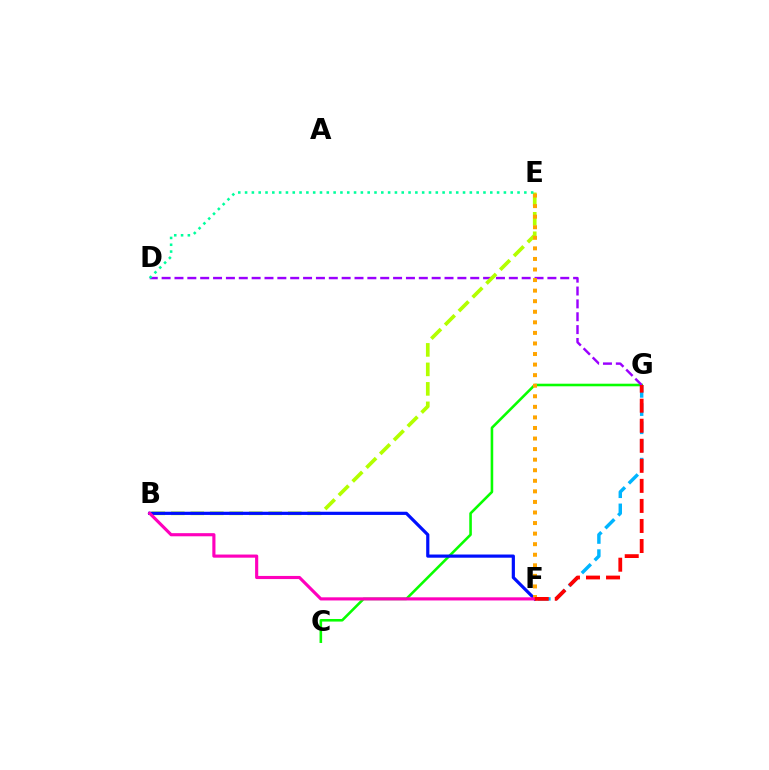{('C', 'G'): [{'color': '#08ff00', 'line_style': 'solid', 'thickness': 1.86}], ('D', 'G'): [{'color': '#9b00ff', 'line_style': 'dashed', 'thickness': 1.75}], ('B', 'E'): [{'color': '#b3ff00', 'line_style': 'dashed', 'thickness': 2.65}], ('B', 'F'): [{'color': '#0010ff', 'line_style': 'solid', 'thickness': 2.3}, {'color': '#ff00bd', 'line_style': 'solid', 'thickness': 2.26}], ('F', 'G'): [{'color': '#00b5ff', 'line_style': 'dashed', 'thickness': 2.47}, {'color': '#ff0000', 'line_style': 'dashed', 'thickness': 2.72}], ('E', 'F'): [{'color': '#ffa500', 'line_style': 'dotted', 'thickness': 2.87}], ('D', 'E'): [{'color': '#00ff9d', 'line_style': 'dotted', 'thickness': 1.85}]}